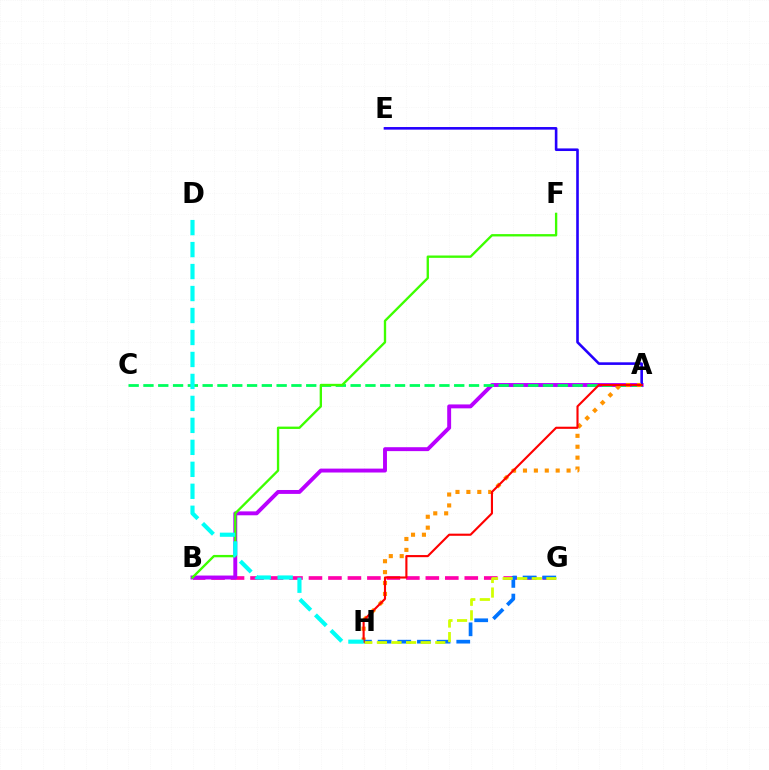{('B', 'G'): [{'color': '#ff00ac', 'line_style': 'dashed', 'thickness': 2.65}], ('A', 'B'): [{'color': '#b900ff', 'line_style': 'solid', 'thickness': 2.82}], ('A', 'E'): [{'color': '#2500ff', 'line_style': 'solid', 'thickness': 1.88}], ('A', 'C'): [{'color': '#00ff5c', 'line_style': 'dashed', 'thickness': 2.01}], ('A', 'H'): [{'color': '#ff9400', 'line_style': 'dotted', 'thickness': 2.96}, {'color': '#ff0000', 'line_style': 'solid', 'thickness': 1.53}], ('G', 'H'): [{'color': '#0074ff', 'line_style': 'dashed', 'thickness': 2.67}, {'color': '#d1ff00', 'line_style': 'dashed', 'thickness': 1.98}], ('B', 'F'): [{'color': '#3dff00', 'line_style': 'solid', 'thickness': 1.69}], ('D', 'H'): [{'color': '#00fff6', 'line_style': 'dashed', 'thickness': 2.99}]}